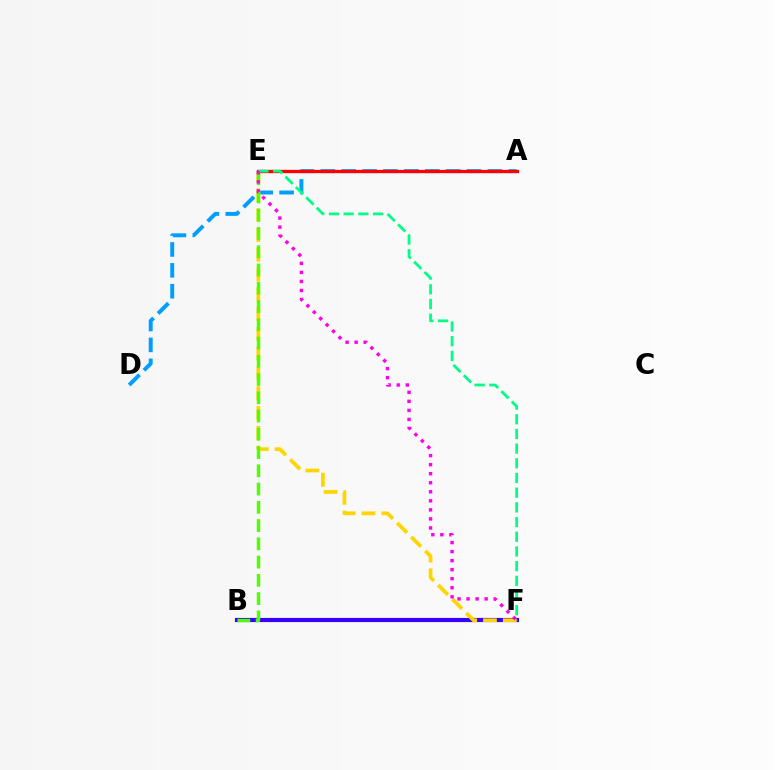{('A', 'D'): [{'color': '#009eff', 'line_style': 'dashed', 'thickness': 2.84}], ('B', 'F'): [{'color': '#3700ff', 'line_style': 'solid', 'thickness': 2.99}], ('E', 'F'): [{'color': '#ffd500', 'line_style': 'dashed', 'thickness': 2.69}, {'color': '#00ff86', 'line_style': 'dashed', 'thickness': 2.0}, {'color': '#ff00ed', 'line_style': 'dotted', 'thickness': 2.46}], ('A', 'E'): [{'color': '#ff0000', 'line_style': 'solid', 'thickness': 2.38}], ('B', 'E'): [{'color': '#4fff00', 'line_style': 'dashed', 'thickness': 2.48}]}